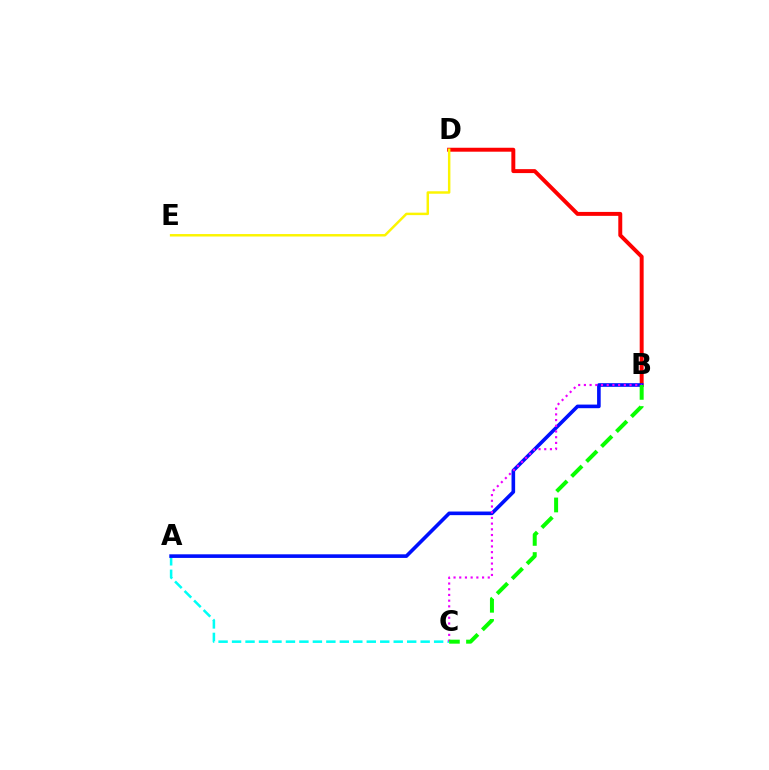{('A', 'C'): [{'color': '#00fff6', 'line_style': 'dashed', 'thickness': 1.83}], ('B', 'D'): [{'color': '#ff0000', 'line_style': 'solid', 'thickness': 2.84}], ('D', 'E'): [{'color': '#fcf500', 'line_style': 'solid', 'thickness': 1.77}], ('A', 'B'): [{'color': '#0010ff', 'line_style': 'solid', 'thickness': 2.6}], ('B', 'C'): [{'color': '#ee00ff', 'line_style': 'dotted', 'thickness': 1.55}, {'color': '#08ff00', 'line_style': 'dashed', 'thickness': 2.87}]}